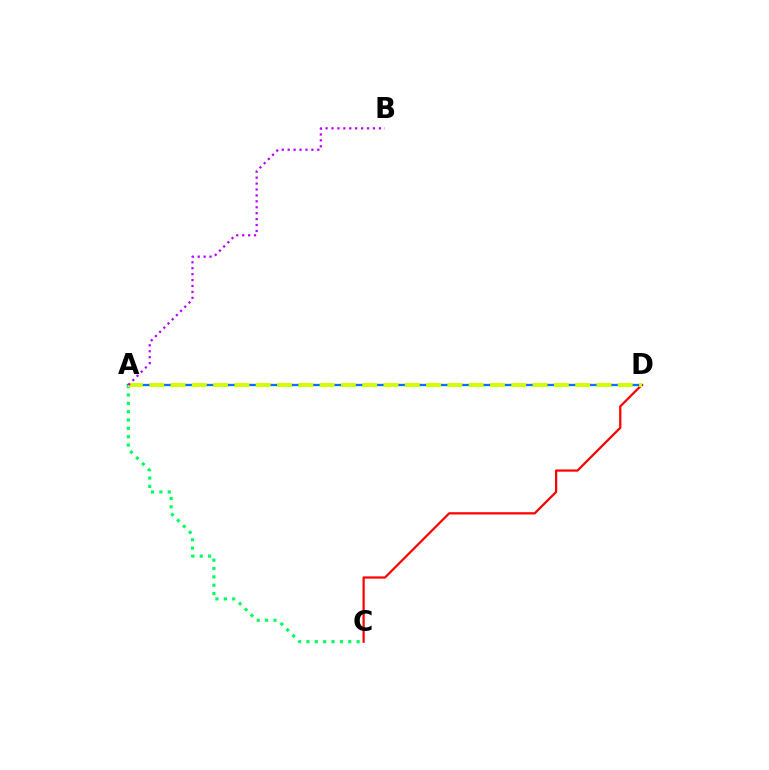{('A', 'D'): [{'color': '#0074ff', 'line_style': 'solid', 'thickness': 1.66}, {'color': '#d1ff00', 'line_style': 'dashed', 'thickness': 2.89}], ('C', 'D'): [{'color': '#ff0000', 'line_style': 'solid', 'thickness': 1.61}], ('A', 'C'): [{'color': '#00ff5c', 'line_style': 'dotted', 'thickness': 2.27}], ('A', 'B'): [{'color': '#b900ff', 'line_style': 'dotted', 'thickness': 1.61}]}